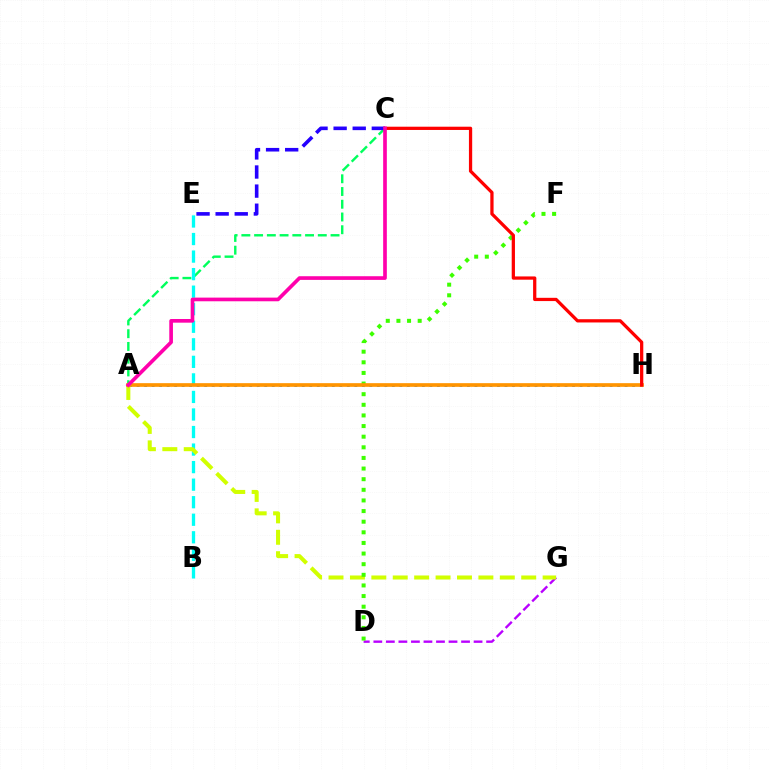{('D', 'G'): [{'color': '#b900ff', 'line_style': 'dashed', 'thickness': 1.7}], ('A', 'H'): [{'color': '#0074ff', 'line_style': 'dotted', 'thickness': 2.04}, {'color': '#ff9400', 'line_style': 'solid', 'thickness': 2.65}], ('A', 'C'): [{'color': '#00ff5c', 'line_style': 'dashed', 'thickness': 1.73}, {'color': '#ff00ac', 'line_style': 'solid', 'thickness': 2.64}], ('B', 'E'): [{'color': '#00fff6', 'line_style': 'dashed', 'thickness': 2.38}], ('A', 'G'): [{'color': '#d1ff00', 'line_style': 'dashed', 'thickness': 2.91}], ('D', 'F'): [{'color': '#3dff00', 'line_style': 'dotted', 'thickness': 2.89}], ('C', 'H'): [{'color': '#ff0000', 'line_style': 'solid', 'thickness': 2.34}], ('C', 'E'): [{'color': '#2500ff', 'line_style': 'dashed', 'thickness': 2.59}]}